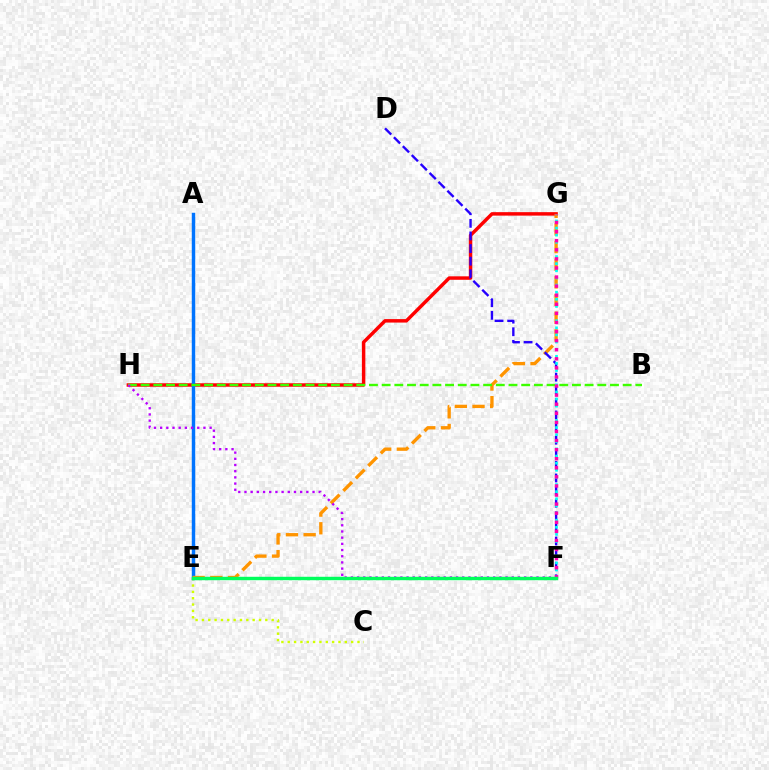{('G', 'H'): [{'color': '#ff0000', 'line_style': 'solid', 'thickness': 2.49}], ('C', 'E'): [{'color': '#d1ff00', 'line_style': 'dotted', 'thickness': 1.72}], ('A', 'E'): [{'color': '#0074ff', 'line_style': 'solid', 'thickness': 2.48}], ('E', 'G'): [{'color': '#ff9400', 'line_style': 'dashed', 'thickness': 2.4}], ('D', 'F'): [{'color': '#2500ff', 'line_style': 'dashed', 'thickness': 1.71}], ('B', 'H'): [{'color': '#3dff00', 'line_style': 'dashed', 'thickness': 1.72}], ('F', 'G'): [{'color': '#00fff6', 'line_style': 'dotted', 'thickness': 1.94}, {'color': '#ff00ac', 'line_style': 'dotted', 'thickness': 2.47}], ('F', 'H'): [{'color': '#b900ff', 'line_style': 'dotted', 'thickness': 1.68}], ('E', 'F'): [{'color': '#00ff5c', 'line_style': 'solid', 'thickness': 2.47}]}